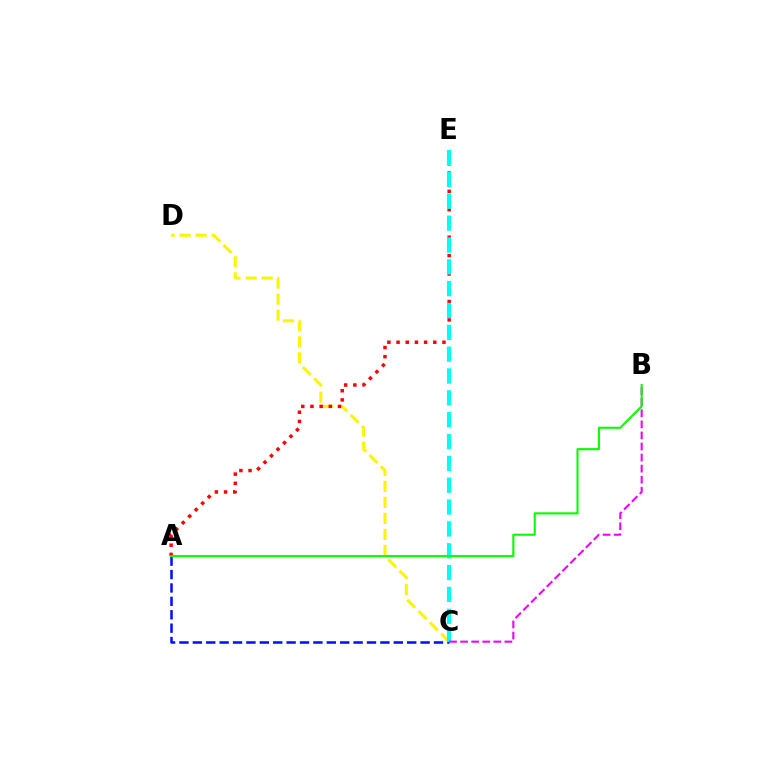{('C', 'D'): [{'color': '#fcf500', 'line_style': 'dashed', 'thickness': 2.18}], ('A', 'C'): [{'color': '#0010ff', 'line_style': 'dashed', 'thickness': 1.82}], ('A', 'E'): [{'color': '#ff0000', 'line_style': 'dotted', 'thickness': 2.49}], ('C', 'E'): [{'color': '#00fff6', 'line_style': 'dashed', 'thickness': 2.97}], ('B', 'C'): [{'color': '#ee00ff', 'line_style': 'dashed', 'thickness': 1.5}], ('A', 'B'): [{'color': '#08ff00', 'line_style': 'solid', 'thickness': 1.53}]}